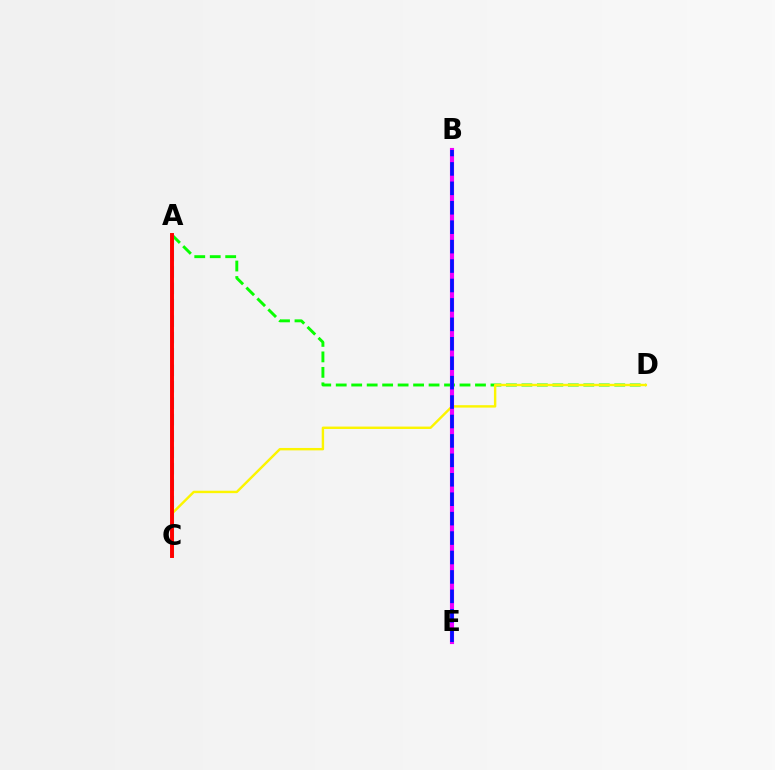{('A', 'D'): [{'color': '#08ff00', 'line_style': 'dashed', 'thickness': 2.1}], ('A', 'C'): [{'color': '#00fff6', 'line_style': 'dashed', 'thickness': 2.23}, {'color': '#ff0000', 'line_style': 'solid', 'thickness': 2.83}], ('C', 'D'): [{'color': '#fcf500', 'line_style': 'solid', 'thickness': 1.74}], ('B', 'E'): [{'color': '#ee00ff', 'line_style': 'solid', 'thickness': 2.97}, {'color': '#0010ff', 'line_style': 'dashed', 'thickness': 2.64}]}